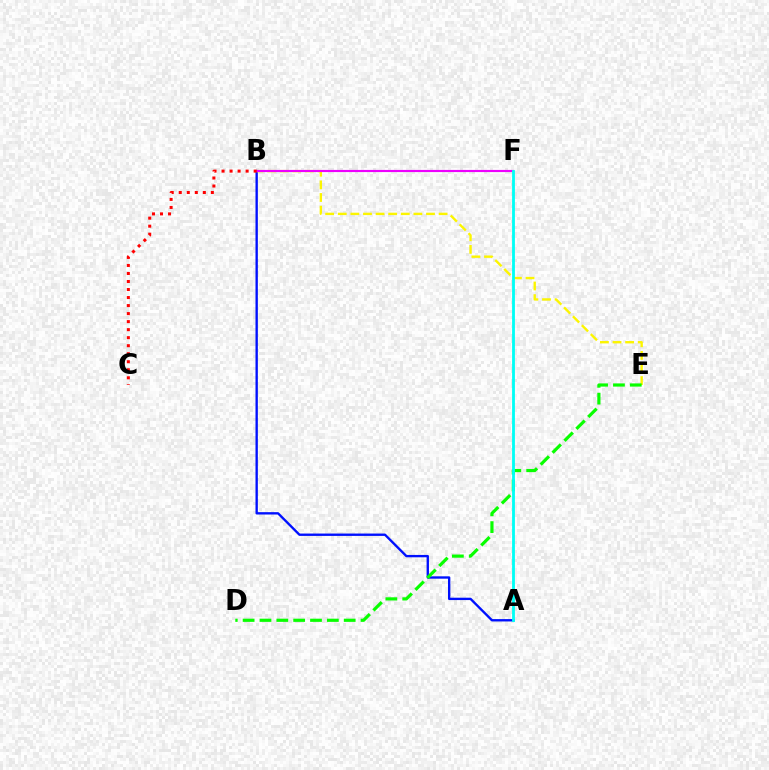{('A', 'B'): [{'color': '#0010ff', 'line_style': 'solid', 'thickness': 1.7}], ('B', 'E'): [{'color': '#fcf500', 'line_style': 'dashed', 'thickness': 1.71}], ('D', 'E'): [{'color': '#08ff00', 'line_style': 'dashed', 'thickness': 2.29}], ('B', 'F'): [{'color': '#ee00ff', 'line_style': 'solid', 'thickness': 1.55}], ('A', 'F'): [{'color': '#00fff6', 'line_style': 'solid', 'thickness': 2.03}], ('B', 'C'): [{'color': '#ff0000', 'line_style': 'dotted', 'thickness': 2.18}]}